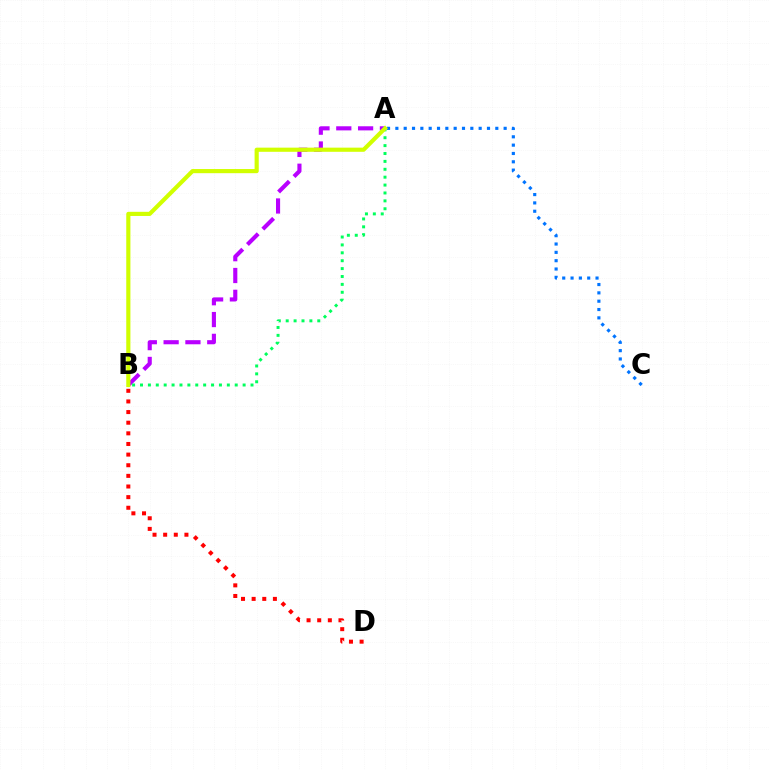{('A', 'C'): [{'color': '#0074ff', 'line_style': 'dotted', 'thickness': 2.26}], ('A', 'B'): [{'color': '#b900ff', 'line_style': 'dashed', 'thickness': 2.96}, {'color': '#00ff5c', 'line_style': 'dotted', 'thickness': 2.14}, {'color': '#d1ff00', 'line_style': 'solid', 'thickness': 2.99}], ('B', 'D'): [{'color': '#ff0000', 'line_style': 'dotted', 'thickness': 2.89}]}